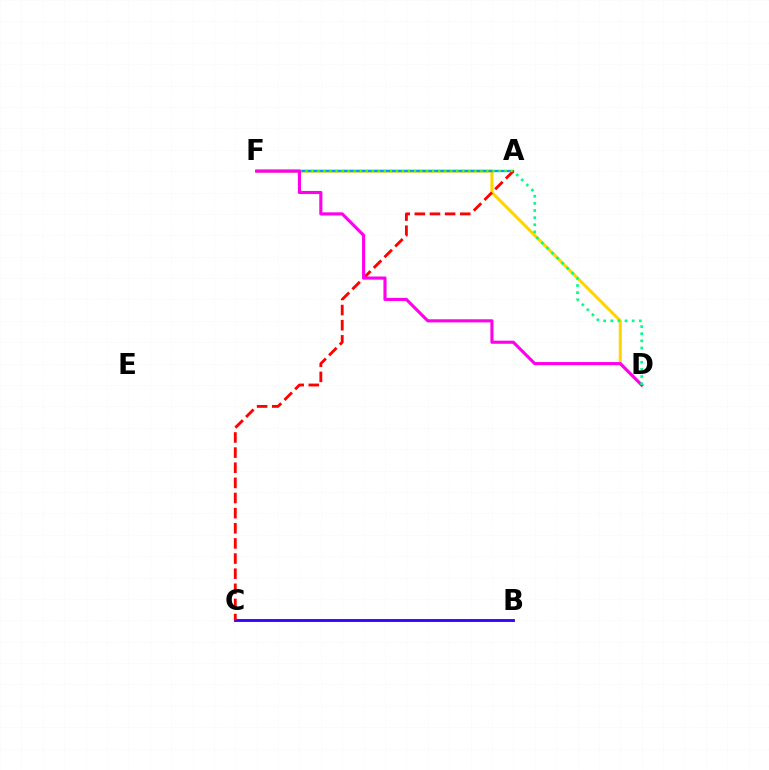{('D', 'F'): [{'color': '#ffd500', 'line_style': 'solid', 'thickness': 2.2}, {'color': '#ff00ed', 'line_style': 'solid', 'thickness': 2.25}], ('A', 'F'): [{'color': '#009eff', 'line_style': 'solid', 'thickness': 1.67}, {'color': '#4fff00', 'line_style': 'dotted', 'thickness': 1.64}], ('B', 'C'): [{'color': '#3700ff', 'line_style': 'solid', 'thickness': 2.06}], ('A', 'C'): [{'color': '#ff0000', 'line_style': 'dashed', 'thickness': 2.06}], ('A', 'D'): [{'color': '#00ff86', 'line_style': 'dotted', 'thickness': 1.94}]}